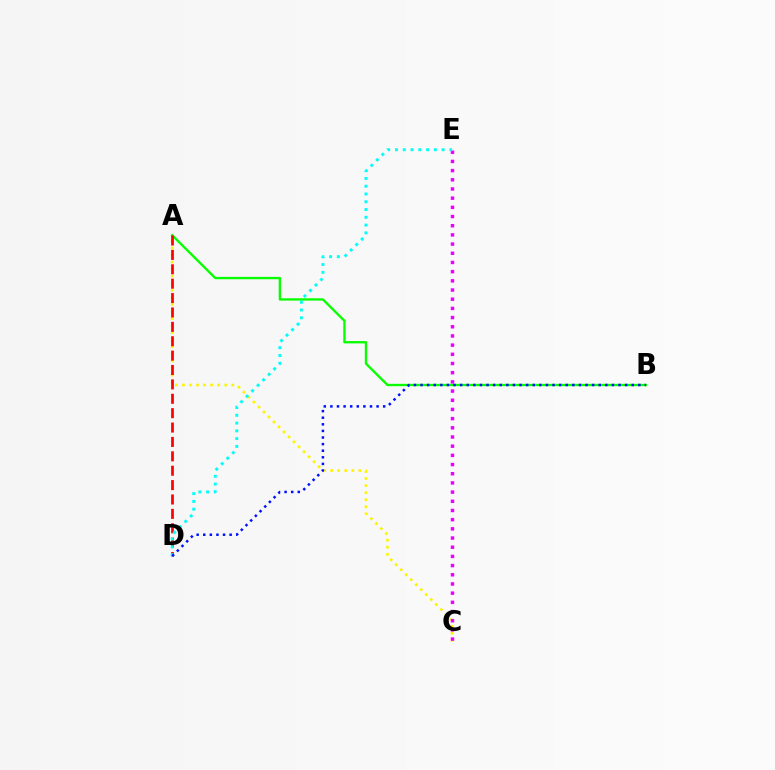{('A', 'B'): [{'color': '#08ff00', 'line_style': 'solid', 'thickness': 1.69}], ('A', 'C'): [{'color': '#fcf500', 'line_style': 'dotted', 'thickness': 1.92}], ('C', 'E'): [{'color': '#ee00ff', 'line_style': 'dotted', 'thickness': 2.5}], ('A', 'D'): [{'color': '#ff0000', 'line_style': 'dashed', 'thickness': 1.95}], ('D', 'E'): [{'color': '#00fff6', 'line_style': 'dotted', 'thickness': 2.11}], ('B', 'D'): [{'color': '#0010ff', 'line_style': 'dotted', 'thickness': 1.79}]}